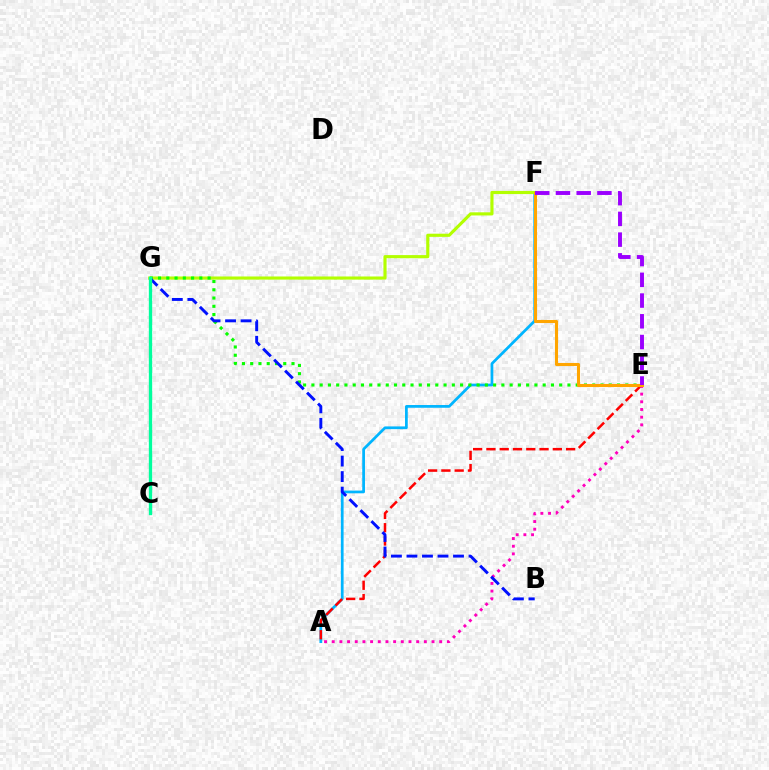{('A', 'F'): [{'color': '#00b5ff', 'line_style': 'solid', 'thickness': 1.97}], ('F', 'G'): [{'color': '#b3ff00', 'line_style': 'solid', 'thickness': 2.26}], ('E', 'G'): [{'color': '#08ff00', 'line_style': 'dotted', 'thickness': 2.24}], ('A', 'E'): [{'color': '#ff0000', 'line_style': 'dashed', 'thickness': 1.8}, {'color': '#ff00bd', 'line_style': 'dotted', 'thickness': 2.09}], ('B', 'G'): [{'color': '#0010ff', 'line_style': 'dashed', 'thickness': 2.11}], ('E', 'F'): [{'color': '#ffa500', 'line_style': 'solid', 'thickness': 2.22}, {'color': '#9b00ff', 'line_style': 'dashed', 'thickness': 2.82}], ('C', 'G'): [{'color': '#00ff9d', 'line_style': 'solid', 'thickness': 2.39}]}